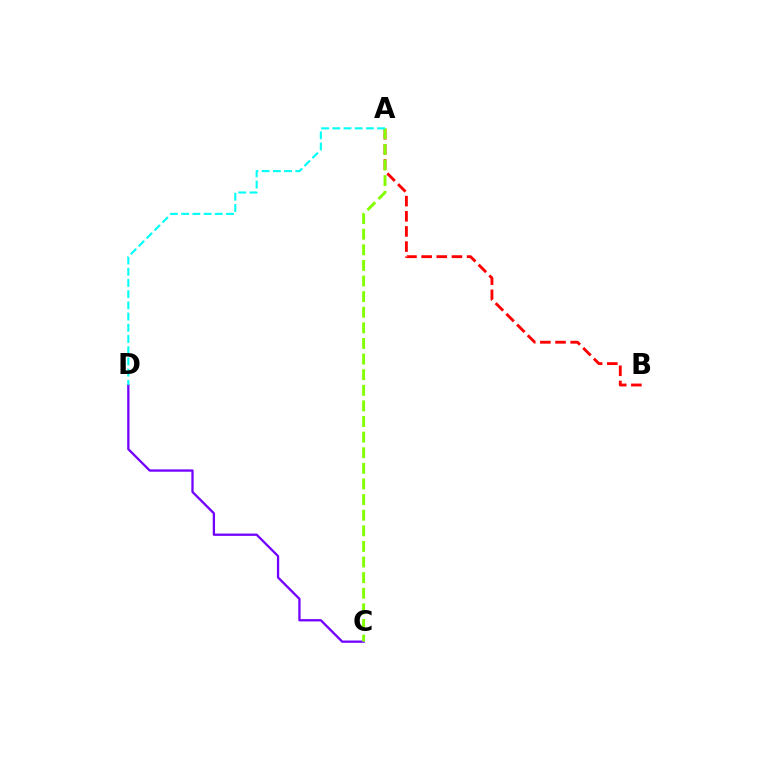{('C', 'D'): [{'color': '#7200ff', 'line_style': 'solid', 'thickness': 1.65}], ('A', 'B'): [{'color': '#ff0000', 'line_style': 'dashed', 'thickness': 2.06}], ('A', 'C'): [{'color': '#84ff00', 'line_style': 'dashed', 'thickness': 2.12}], ('A', 'D'): [{'color': '#00fff6', 'line_style': 'dashed', 'thickness': 1.52}]}